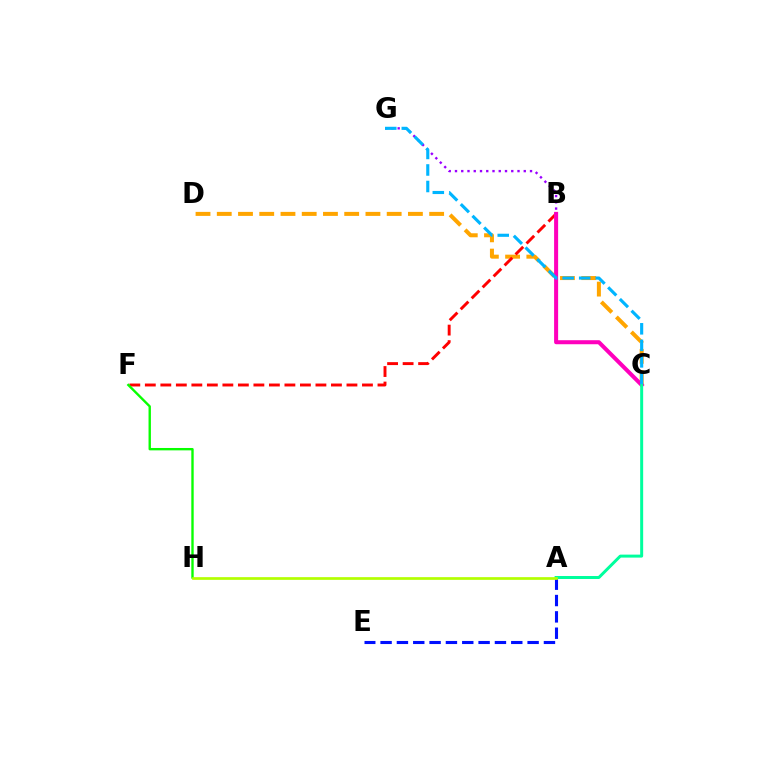{('C', 'D'): [{'color': '#ffa500', 'line_style': 'dashed', 'thickness': 2.89}], ('B', 'F'): [{'color': '#ff0000', 'line_style': 'dashed', 'thickness': 2.11}], ('F', 'H'): [{'color': '#08ff00', 'line_style': 'solid', 'thickness': 1.71}], ('A', 'E'): [{'color': '#0010ff', 'line_style': 'dashed', 'thickness': 2.22}], ('B', 'C'): [{'color': '#ff00bd', 'line_style': 'solid', 'thickness': 2.9}], ('B', 'G'): [{'color': '#9b00ff', 'line_style': 'dotted', 'thickness': 1.7}], ('A', 'C'): [{'color': '#00ff9d', 'line_style': 'solid', 'thickness': 2.15}], ('A', 'H'): [{'color': '#b3ff00', 'line_style': 'solid', 'thickness': 1.95}], ('C', 'G'): [{'color': '#00b5ff', 'line_style': 'dashed', 'thickness': 2.25}]}